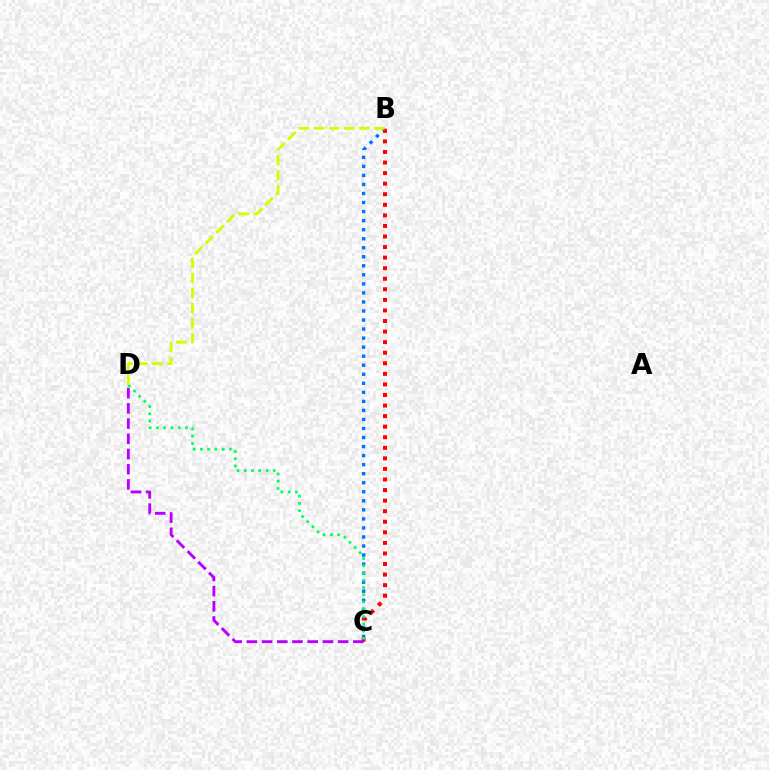{('B', 'C'): [{'color': '#0074ff', 'line_style': 'dotted', 'thickness': 2.46}, {'color': '#ff0000', 'line_style': 'dotted', 'thickness': 2.87}], ('C', 'D'): [{'color': '#b900ff', 'line_style': 'dashed', 'thickness': 2.07}, {'color': '#00ff5c', 'line_style': 'dotted', 'thickness': 1.97}], ('B', 'D'): [{'color': '#d1ff00', 'line_style': 'dashed', 'thickness': 2.05}]}